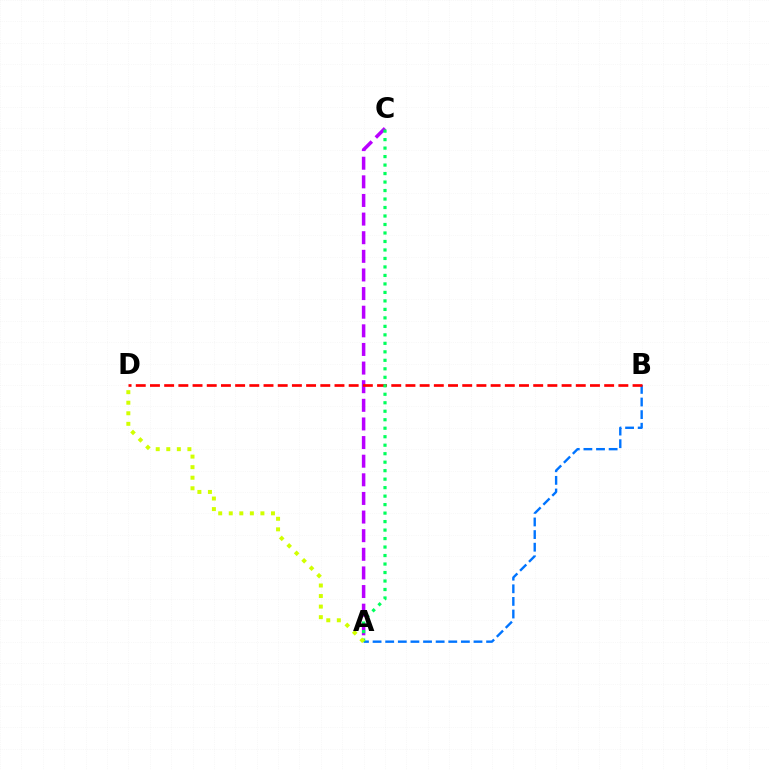{('A', 'C'): [{'color': '#b900ff', 'line_style': 'dashed', 'thickness': 2.53}, {'color': '#00ff5c', 'line_style': 'dotted', 'thickness': 2.31}], ('A', 'B'): [{'color': '#0074ff', 'line_style': 'dashed', 'thickness': 1.71}], ('B', 'D'): [{'color': '#ff0000', 'line_style': 'dashed', 'thickness': 1.93}], ('A', 'D'): [{'color': '#d1ff00', 'line_style': 'dotted', 'thickness': 2.87}]}